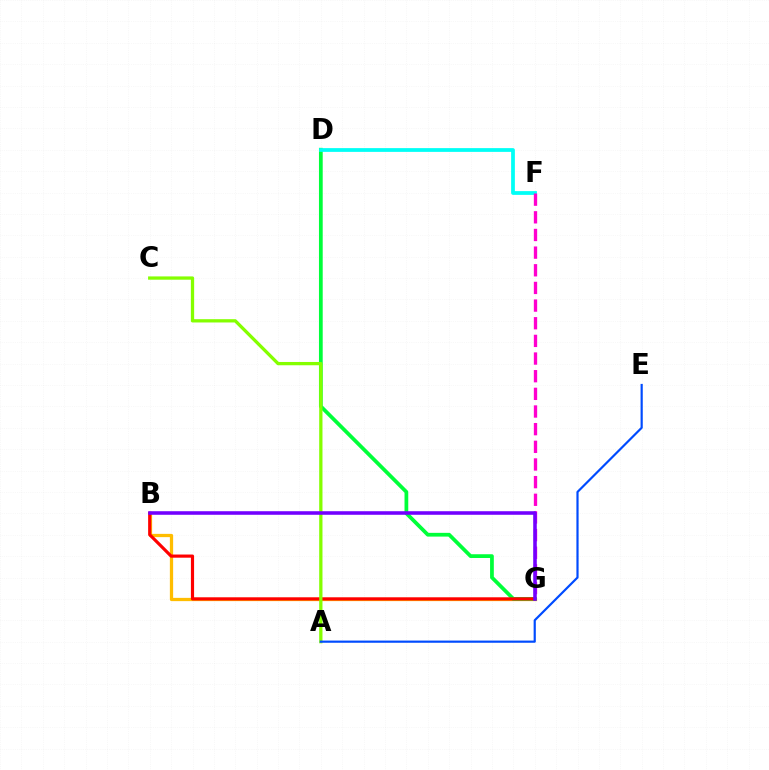{('B', 'G'): [{'color': '#ffbd00', 'line_style': 'solid', 'thickness': 2.35}, {'color': '#ff0000', 'line_style': 'solid', 'thickness': 2.28}, {'color': '#7200ff', 'line_style': 'solid', 'thickness': 2.56}], ('D', 'G'): [{'color': '#00ff39', 'line_style': 'solid', 'thickness': 2.7}], ('D', 'F'): [{'color': '#00fff6', 'line_style': 'solid', 'thickness': 2.71}], ('A', 'C'): [{'color': '#84ff00', 'line_style': 'solid', 'thickness': 2.37}], ('A', 'E'): [{'color': '#004bff', 'line_style': 'solid', 'thickness': 1.57}], ('F', 'G'): [{'color': '#ff00cf', 'line_style': 'dashed', 'thickness': 2.4}]}